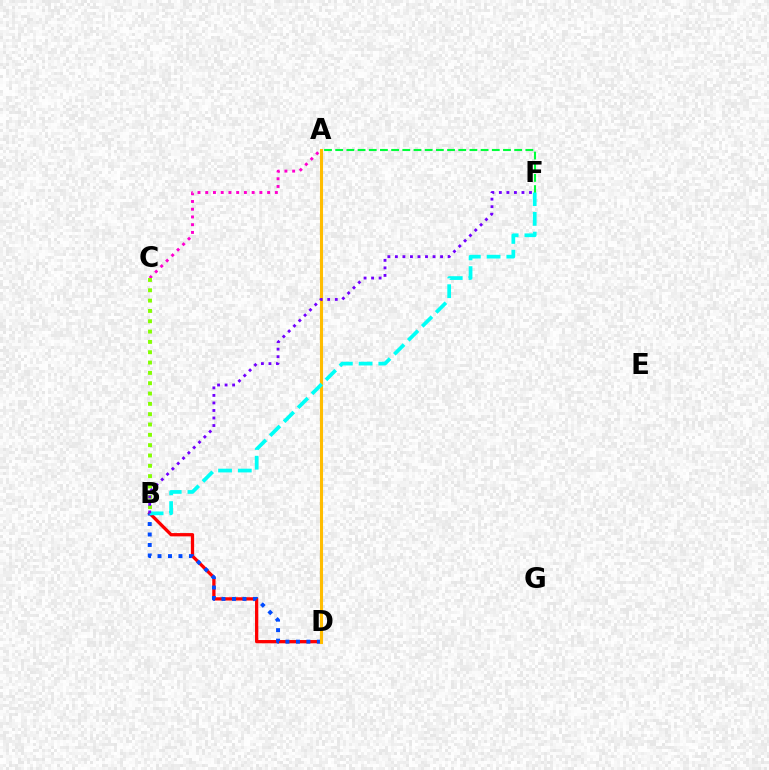{('A', 'C'): [{'color': '#ff00cf', 'line_style': 'dotted', 'thickness': 2.1}], ('B', 'D'): [{'color': '#ff0000', 'line_style': 'solid', 'thickness': 2.37}, {'color': '#004bff', 'line_style': 'dotted', 'thickness': 2.84}], ('A', 'F'): [{'color': '#00ff39', 'line_style': 'dashed', 'thickness': 1.52}], ('A', 'D'): [{'color': '#ffbd00', 'line_style': 'solid', 'thickness': 2.22}], ('B', 'C'): [{'color': '#84ff00', 'line_style': 'dotted', 'thickness': 2.81}], ('B', 'F'): [{'color': '#00fff6', 'line_style': 'dashed', 'thickness': 2.68}, {'color': '#7200ff', 'line_style': 'dotted', 'thickness': 2.05}]}